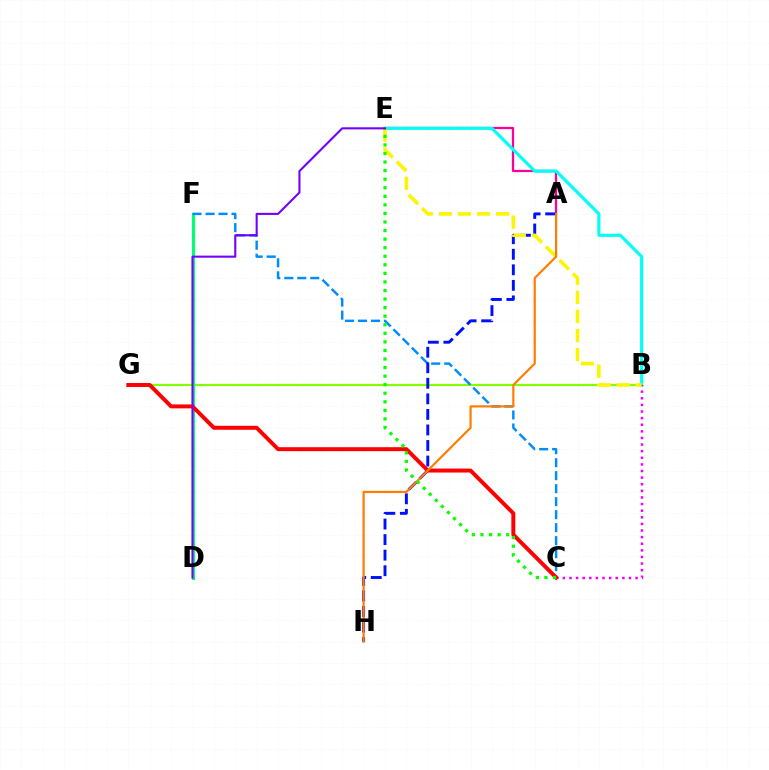{('B', 'G'): [{'color': '#84ff00', 'line_style': 'solid', 'thickness': 1.56}], ('D', 'F'): [{'color': '#00ff74', 'line_style': 'solid', 'thickness': 2.26}], ('C', 'F'): [{'color': '#008cff', 'line_style': 'dashed', 'thickness': 1.77}], ('A', 'E'): [{'color': '#ff0094', 'line_style': 'solid', 'thickness': 1.63}], ('B', 'E'): [{'color': '#00fff6', 'line_style': 'solid', 'thickness': 2.28}, {'color': '#fcf500', 'line_style': 'dashed', 'thickness': 2.59}], ('B', 'C'): [{'color': '#ee00ff', 'line_style': 'dotted', 'thickness': 1.8}], ('A', 'H'): [{'color': '#0010ff', 'line_style': 'dashed', 'thickness': 2.11}, {'color': '#ff7c00', 'line_style': 'solid', 'thickness': 1.58}], ('C', 'G'): [{'color': '#ff0000', 'line_style': 'solid', 'thickness': 2.85}], ('C', 'E'): [{'color': '#08ff00', 'line_style': 'dotted', 'thickness': 2.33}], ('D', 'E'): [{'color': '#7200ff', 'line_style': 'solid', 'thickness': 1.51}]}